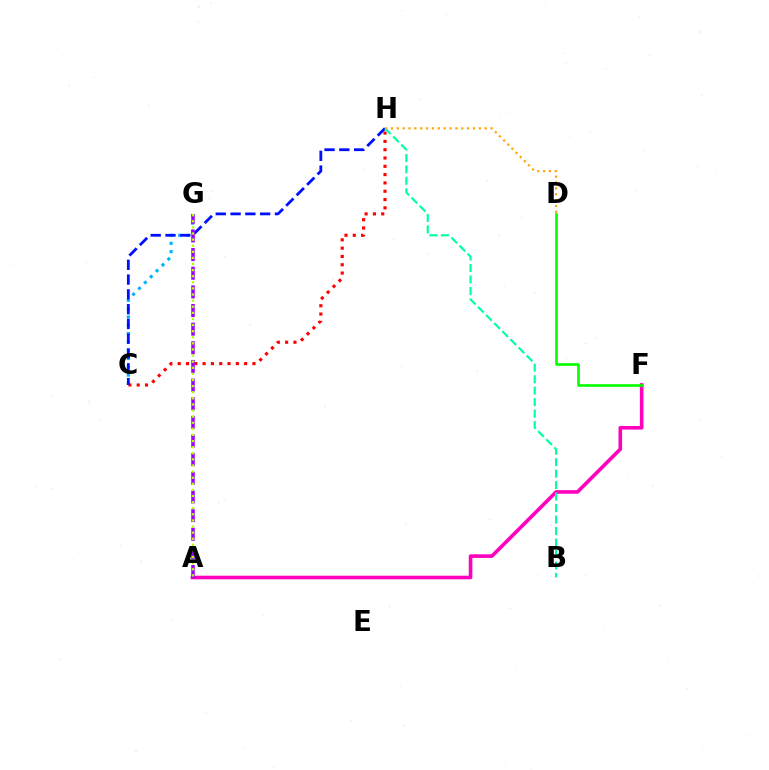{('C', 'H'): [{'color': '#ff0000', 'line_style': 'dotted', 'thickness': 2.26}, {'color': '#0010ff', 'line_style': 'dashed', 'thickness': 2.01}], ('C', 'G'): [{'color': '#00b5ff', 'line_style': 'dotted', 'thickness': 2.26}], ('A', 'F'): [{'color': '#ff00bd', 'line_style': 'solid', 'thickness': 2.6}], ('D', 'F'): [{'color': '#08ff00', 'line_style': 'solid', 'thickness': 1.91}], ('A', 'G'): [{'color': '#9b00ff', 'line_style': 'dashed', 'thickness': 2.53}, {'color': '#b3ff00', 'line_style': 'dotted', 'thickness': 1.66}], ('B', 'H'): [{'color': '#00ff9d', 'line_style': 'dashed', 'thickness': 1.56}], ('D', 'H'): [{'color': '#ffa500', 'line_style': 'dotted', 'thickness': 1.59}]}